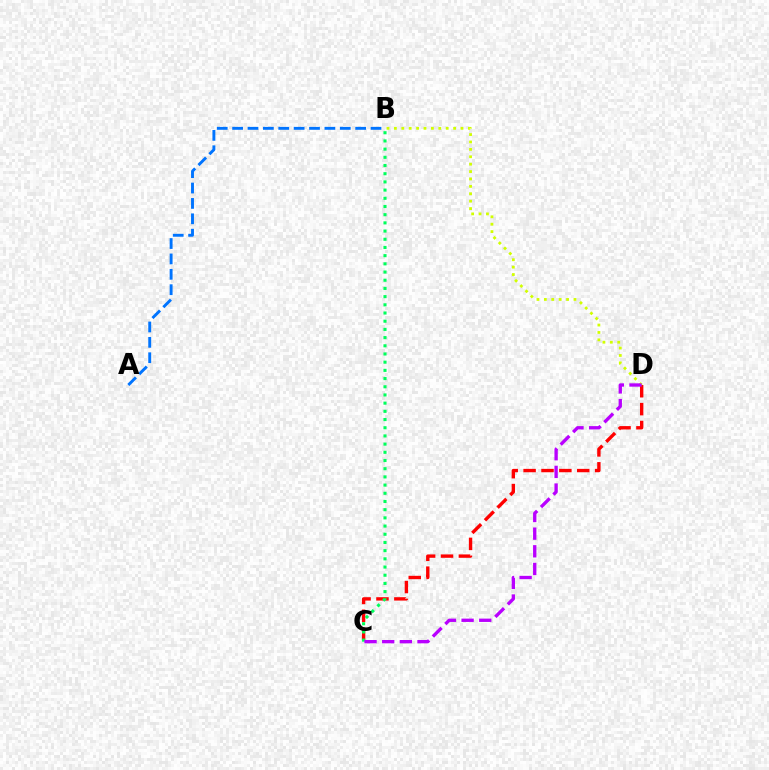{('A', 'B'): [{'color': '#0074ff', 'line_style': 'dashed', 'thickness': 2.09}], ('C', 'D'): [{'color': '#ff0000', 'line_style': 'dashed', 'thickness': 2.43}, {'color': '#b900ff', 'line_style': 'dashed', 'thickness': 2.4}], ('B', 'C'): [{'color': '#00ff5c', 'line_style': 'dotted', 'thickness': 2.23}], ('B', 'D'): [{'color': '#d1ff00', 'line_style': 'dotted', 'thickness': 2.01}]}